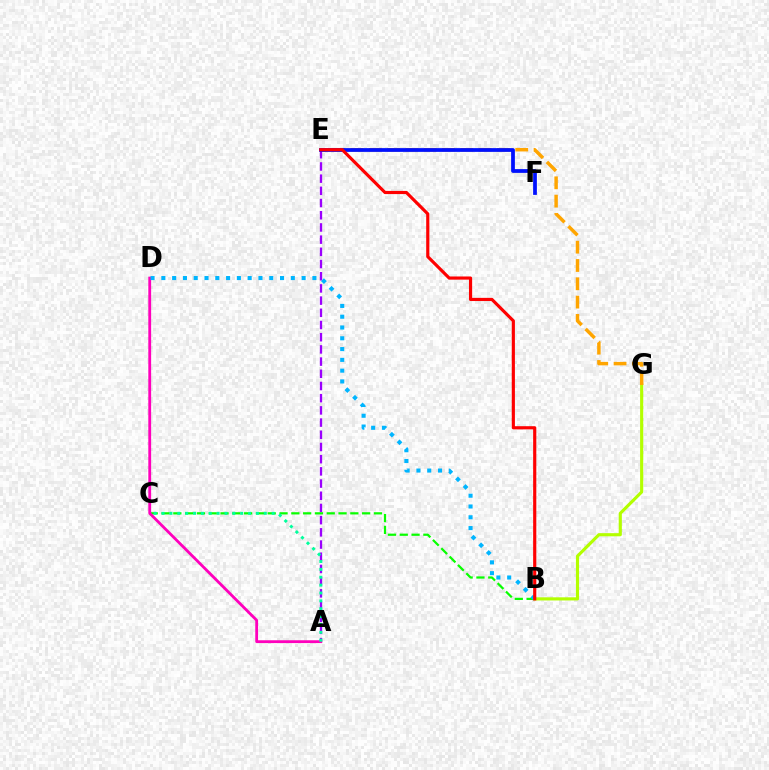{('A', 'E'): [{'color': '#9b00ff', 'line_style': 'dashed', 'thickness': 1.66}], ('B', 'G'): [{'color': '#b3ff00', 'line_style': 'solid', 'thickness': 2.26}], ('E', 'G'): [{'color': '#ffa500', 'line_style': 'dashed', 'thickness': 2.49}], ('B', 'C'): [{'color': '#08ff00', 'line_style': 'dashed', 'thickness': 1.6}], ('A', 'D'): [{'color': '#ff00bd', 'line_style': 'solid', 'thickness': 2.03}], ('E', 'F'): [{'color': '#0010ff', 'line_style': 'solid', 'thickness': 2.7}], ('A', 'C'): [{'color': '#00ff9d', 'line_style': 'dotted', 'thickness': 2.14}], ('B', 'D'): [{'color': '#00b5ff', 'line_style': 'dotted', 'thickness': 2.93}], ('B', 'E'): [{'color': '#ff0000', 'line_style': 'solid', 'thickness': 2.28}]}